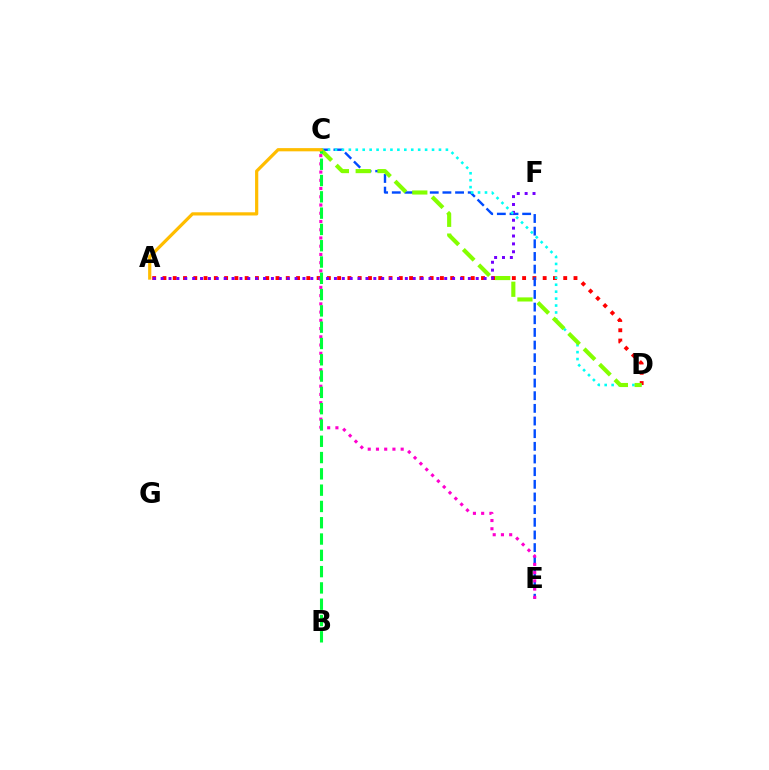{('A', 'D'): [{'color': '#ff0000', 'line_style': 'dotted', 'thickness': 2.79}], ('C', 'E'): [{'color': '#004bff', 'line_style': 'dashed', 'thickness': 1.72}, {'color': '#ff00cf', 'line_style': 'dotted', 'thickness': 2.24}], ('A', 'F'): [{'color': '#7200ff', 'line_style': 'dotted', 'thickness': 2.14}], ('C', 'D'): [{'color': '#00fff6', 'line_style': 'dotted', 'thickness': 1.88}, {'color': '#84ff00', 'line_style': 'dashed', 'thickness': 2.96}], ('B', 'C'): [{'color': '#00ff39', 'line_style': 'dashed', 'thickness': 2.21}], ('A', 'C'): [{'color': '#ffbd00', 'line_style': 'solid', 'thickness': 2.31}]}